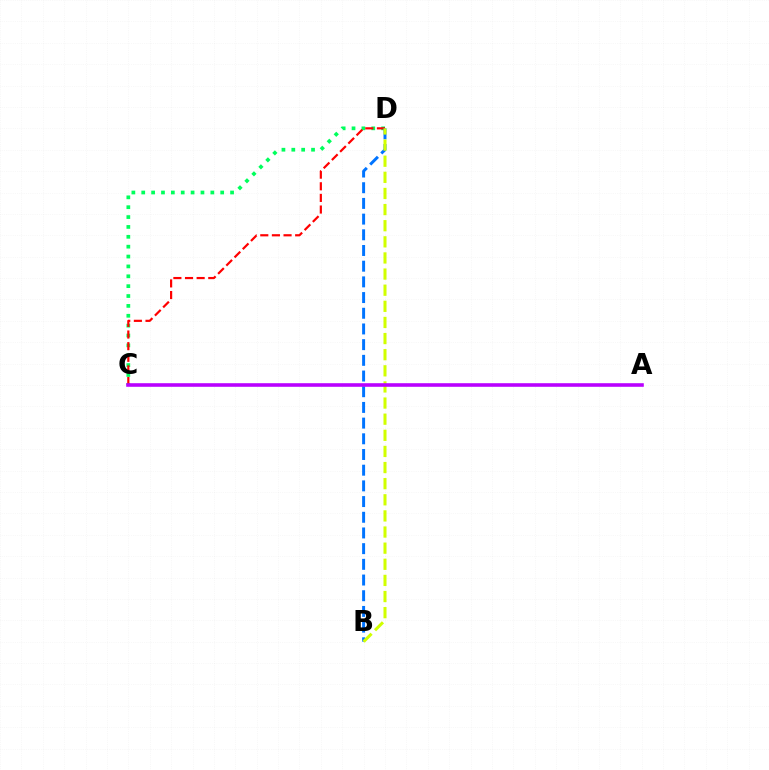{('C', 'D'): [{'color': '#00ff5c', 'line_style': 'dotted', 'thickness': 2.68}, {'color': '#ff0000', 'line_style': 'dashed', 'thickness': 1.58}], ('B', 'D'): [{'color': '#0074ff', 'line_style': 'dashed', 'thickness': 2.13}, {'color': '#d1ff00', 'line_style': 'dashed', 'thickness': 2.19}], ('A', 'C'): [{'color': '#b900ff', 'line_style': 'solid', 'thickness': 2.58}]}